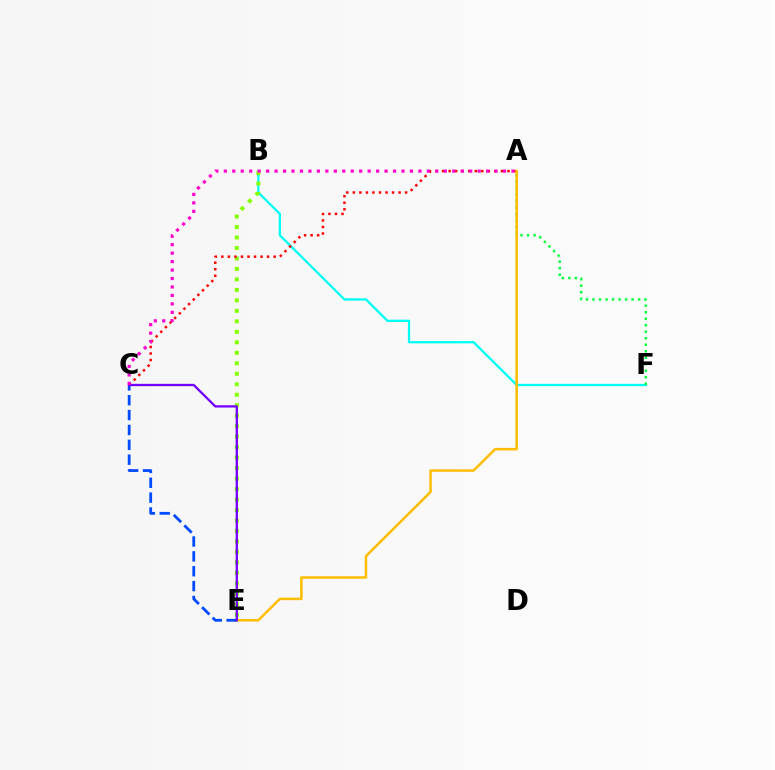{('B', 'F'): [{'color': '#00fff6', 'line_style': 'solid', 'thickness': 1.65}], ('B', 'E'): [{'color': '#84ff00', 'line_style': 'dotted', 'thickness': 2.85}], ('A', 'C'): [{'color': '#ff0000', 'line_style': 'dotted', 'thickness': 1.78}, {'color': '#ff00cf', 'line_style': 'dotted', 'thickness': 2.3}], ('A', 'F'): [{'color': '#00ff39', 'line_style': 'dotted', 'thickness': 1.77}], ('A', 'E'): [{'color': '#ffbd00', 'line_style': 'solid', 'thickness': 1.81}], ('C', 'E'): [{'color': '#004bff', 'line_style': 'dashed', 'thickness': 2.02}, {'color': '#7200ff', 'line_style': 'solid', 'thickness': 1.65}]}